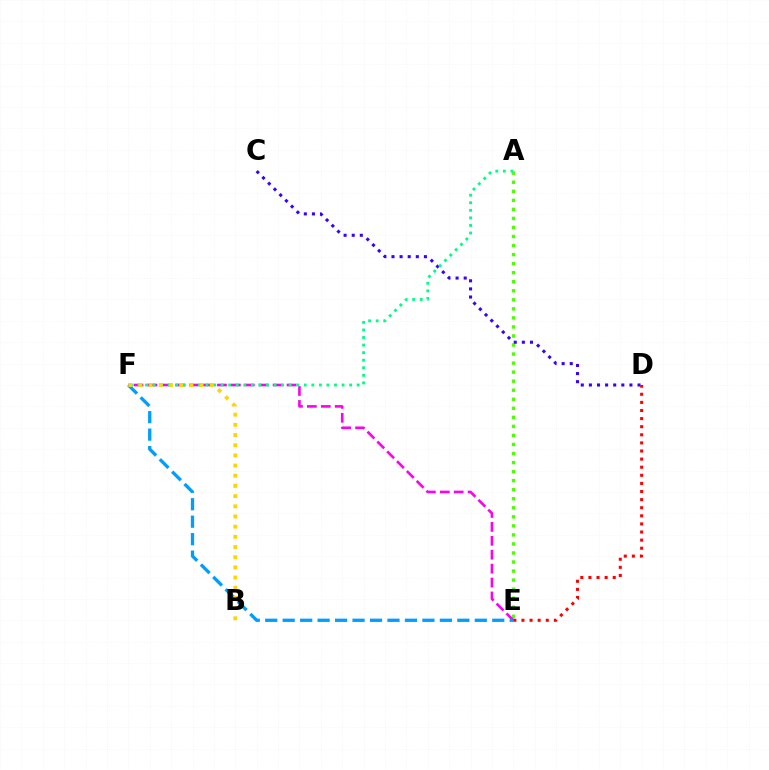{('A', 'E'): [{'color': '#4fff00', 'line_style': 'dotted', 'thickness': 2.46}], ('C', 'D'): [{'color': '#3700ff', 'line_style': 'dotted', 'thickness': 2.2}], ('E', 'F'): [{'color': '#ff00ed', 'line_style': 'dashed', 'thickness': 1.89}, {'color': '#009eff', 'line_style': 'dashed', 'thickness': 2.37}], ('A', 'F'): [{'color': '#00ff86', 'line_style': 'dotted', 'thickness': 2.05}], ('D', 'E'): [{'color': '#ff0000', 'line_style': 'dotted', 'thickness': 2.2}], ('B', 'F'): [{'color': '#ffd500', 'line_style': 'dotted', 'thickness': 2.77}]}